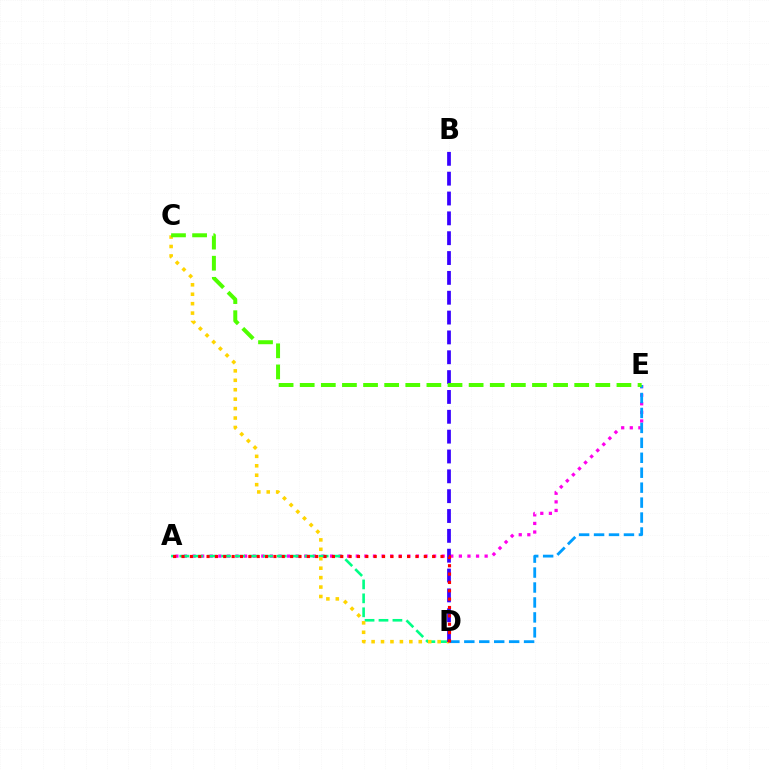{('A', 'E'): [{'color': '#ff00ed', 'line_style': 'dotted', 'thickness': 2.33}], ('A', 'D'): [{'color': '#00ff86', 'line_style': 'dashed', 'thickness': 1.89}, {'color': '#ff0000', 'line_style': 'dotted', 'thickness': 2.27}], ('D', 'E'): [{'color': '#009eff', 'line_style': 'dashed', 'thickness': 2.03}], ('C', 'D'): [{'color': '#ffd500', 'line_style': 'dotted', 'thickness': 2.56}], ('B', 'D'): [{'color': '#3700ff', 'line_style': 'dashed', 'thickness': 2.7}], ('C', 'E'): [{'color': '#4fff00', 'line_style': 'dashed', 'thickness': 2.87}]}